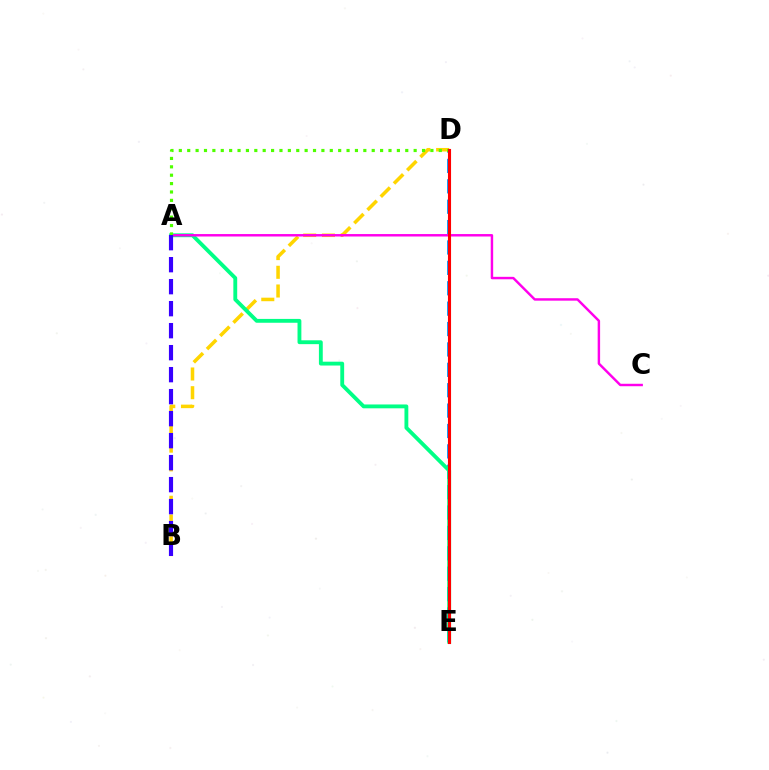{('D', 'E'): [{'color': '#009eff', 'line_style': 'dashed', 'thickness': 2.77}, {'color': '#ff0000', 'line_style': 'solid', 'thickness': 2.23}], ('B', 'D'): [{'color': '#ffd500', 'line_style': 'dashed', 'thickness': 2.54}], ('A', 'E'): [{'color': '#00ff86', 'line_style': 'solid', 'thickness': 2.77}], ('A', 'C'): [{'color': '#ff00ed', 'line_style': 'solid', 'thickness': 1.76}], ('A', 'D'): [{'color': '#4fff00', 'line_style': 'dotted', 'thickness': 2.28}], ('A', 'B'): [{'color': '#3700ff', 'line_style': 'dashed', 'thickness': 2.99}]}